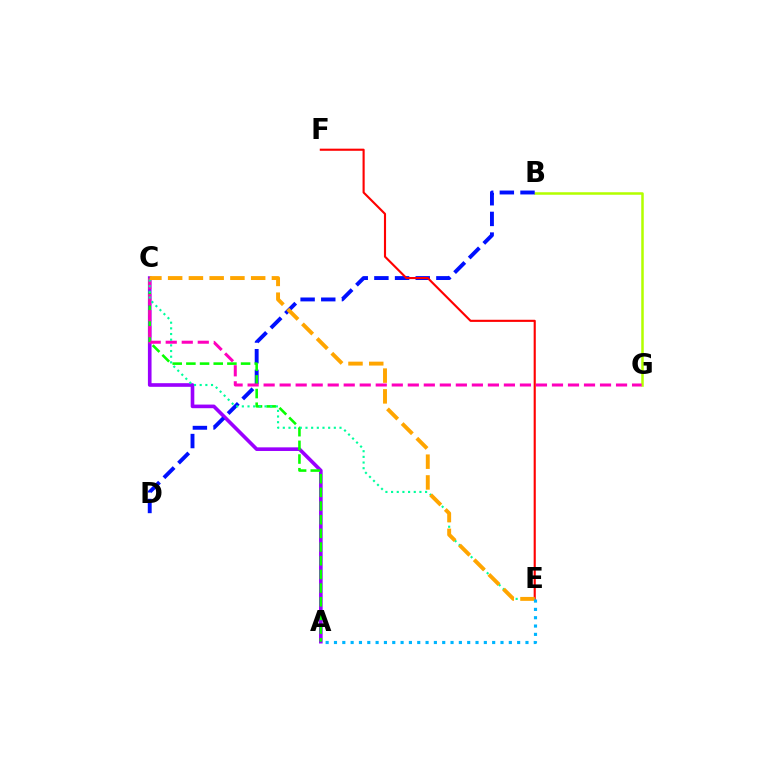{('B', 'G'): [{'color': '#b3ff00', 'line_style': 'solid', 'thickness': 1.82}], ('A', 'C'): [{'color': '#9b00ff', 'line_style': 'solid', 'thickness': 2.61}, {'color': '#08ff00', 'line_style': 'dashed', 'thickness': 1.86}], ('B', 'D'): [{'color': '#0010ff', 'line_style': 'dashed', 'thickness': 2.81}], ('C', 'G'): [{'color': '#ff00bd', 'line_style': 'dashed', 'thickness': 2.18}], ('E', 'F'): [{'color': '#ff0000', 'line_style': 'solid', 'thickness': 1.53}], ('C', 'E'): [{'color': '#00ff9d', 'line_style': 'dotted', 'thickness': 1.54}, {'color': '#ffa500', 'line_style': 'dashed', 'thickness': 2.82}], ('A', 'E'): [{'color': '#00b5ff', 'line_style': 'dotted', 'thickness': 2.26}]}